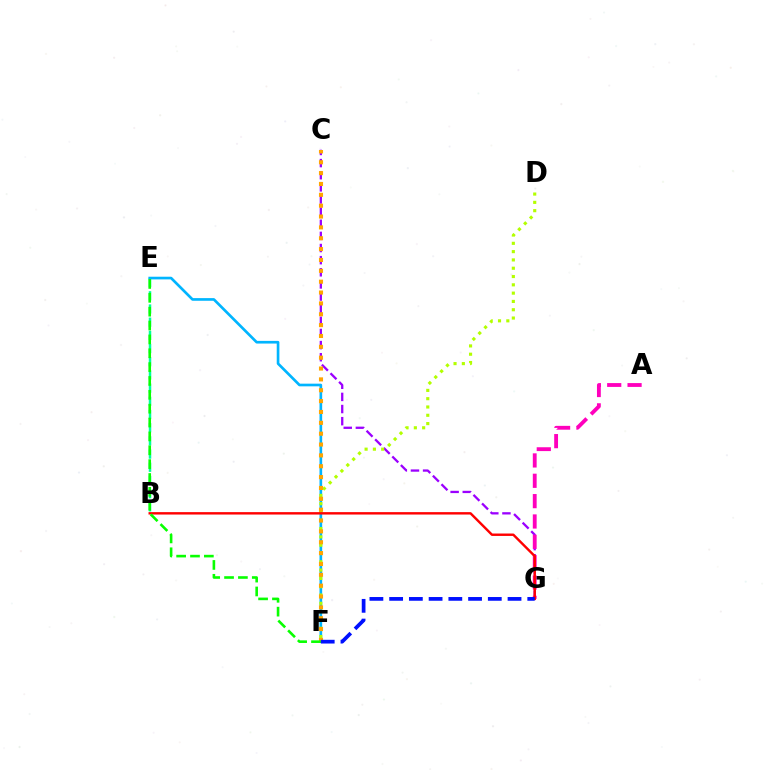{('B', 'E'): [{'color': '#00ff9d', 'line_style': 'dashed', 'thickness': 1.79}], ('C', 'G'): [{'color': '#9b00ff', 'line_style': 'dashed', 'thickness': 1.65}], ('E', 'F'): [{'color': '#00b5ff', 'line_style': 'solid', 'thickness': 1.92}, {'color': '#08ff00', 'line_style': 'dashed', 'thickness': 1.88}], ('D', 'F'): [{'color': '#b3ff00', 'line_style': 'dotted', 'thickness': 2.26}], ('A', 'G'): [{'color': '#ff00bd', 'line_style': 'dashed', 'thickness': 2.76}], ('B', 'G'): [{'color': '#ff0000', 'line_style': 'solid', 'thickness': 1.74}], ('C', 'F'): [{'color': '#ffa500', 'line_style': 'dotted', 'thickness': 2.95}], ('F', 'G'): [{'color': '#0010ff', 'line_style': 'dashed', 'thickness': 2.68}]}